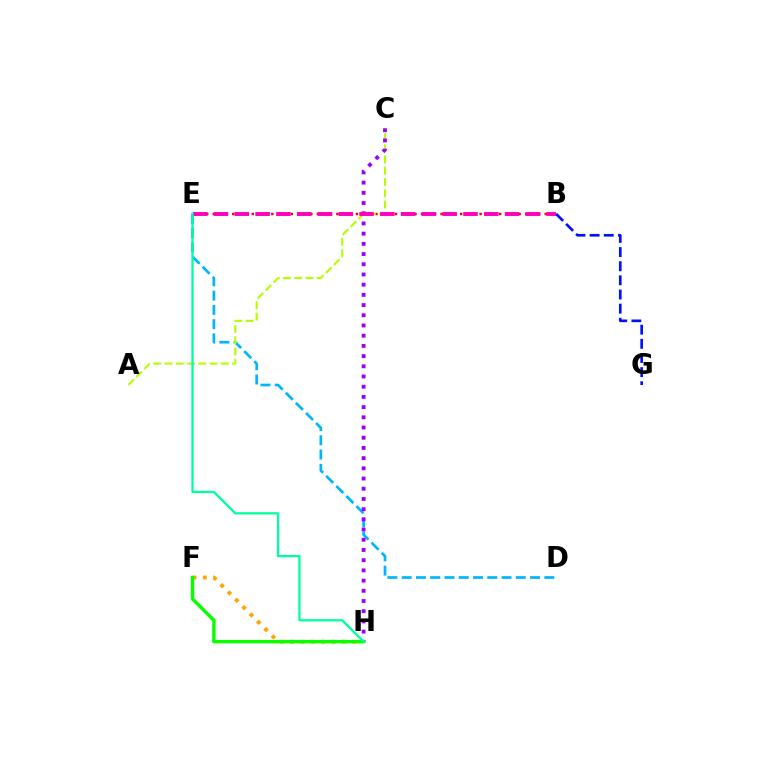{('B', 'E'): [{'color': '#ff0000', 'line_style': 'dotted', 'thickness': 1.77}, {'color': '#ff00bd', 'line_style': 'dashed', 'thickness': 2.82}], ('B', 'G'): [{'color': '#0010ff', 'line_style': 'dashed', 'thickness': 1.92}], ('F', 'H'): [{'color': '#ffa500', 'line_style': 'dotted', 'thickness': 2.81}, {'color': '#08ff00', 'line_style': 'solid', 'thickness': 2.46}], ('D', 'E'): [{'color': '#00b5ff', 'line_style': 'dashed', 'thickness': 1.94}], ('A', 'C'): [{'color': '#b3ff00', 'line_style': 'dashed', 'thickness': 1.53}], ('C', 'H'): [{'color': '#9b00ff', 'line_style': 'dotted', 'thickness': 2.77}], ('E', 'H'): [{'color': '#00ff9d', 'line_style': 'solid', 'thickness': 1.64}]}